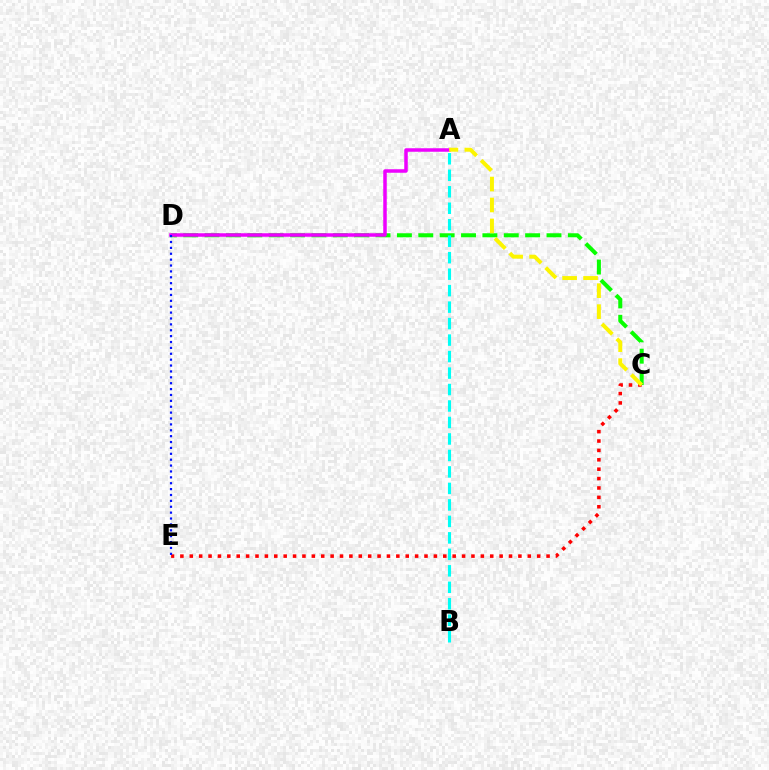{('C', 'E'): [{'color': '#ff0000', 'line_style': 'dotted', 'thickness': 2.55}], ('C', 'D'): [{'color': '#08ff00', 'line_style': 'dashed', 'thickness': 2.9}], ('A', 'D'): [{'color': '#ee00ff', 'line_style': 'solid', 'thickness': 2.52}], ('D', 'E'): [{'color': '#0010ff', 'line_style': 'dotted', 'thickness': 1.6}], ('A', 'C'): [{'color': '#fcf500', 'line_style': 'dashed', 'thickness': 2.85}], ('A', 'B'): [{'color': '#00fff6', 'line_style': 'dashed', 'thickness': 2.24}]}